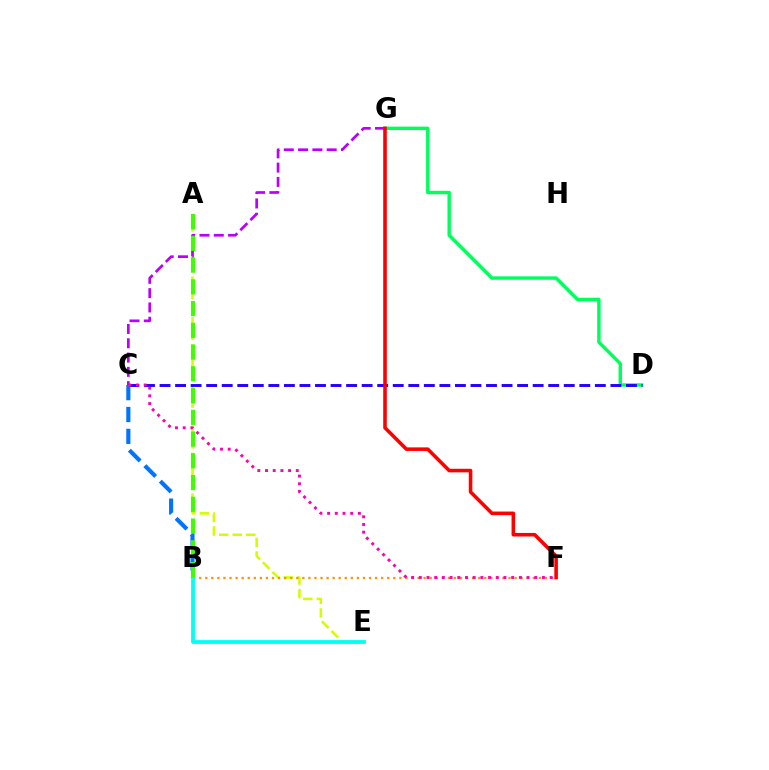{('A', 'E'): [{'color': '#d1ff00', 'line_style': 'dashed', 'thickness': 1.84}], ('B', 'F'): [{'color': '#ff9400', 'line_style': 'dotted', 'thickness': 1.65}], ('D', 'G'): [{'color': '#00ff5c', 'line_style': 'solid', 'thickness': 2.46}], ('C', 'G'): [{'color': '#b900ff', 'line_style': 'dashed', 'thickness': 1.94}], ('C', 'D'): [{'color': '#2500ff', 'line_style': 'dashed', 'thickness': 2.11}], ('B', 'C'): [{'color': '#0074ff', 'line_style': 'dashed', 'thickness': 2.97}], ('B', 'E'): [{'color': '#00fff6', 'line_style': 'solid', 'thickness': 2.73}], ('F', 'G'): [{'color': '#ff0000', 'line_style': 'solid', 'thickness': 2.57}], ('A', 'B'): [{'color': '#3dff00', 'line_style': 'dashed', 'thickness': 2.95}], ('C', 'F'): [{'color': '#ff00ac', 'line_style': 'dotted', 'thickness': 2.09}]}